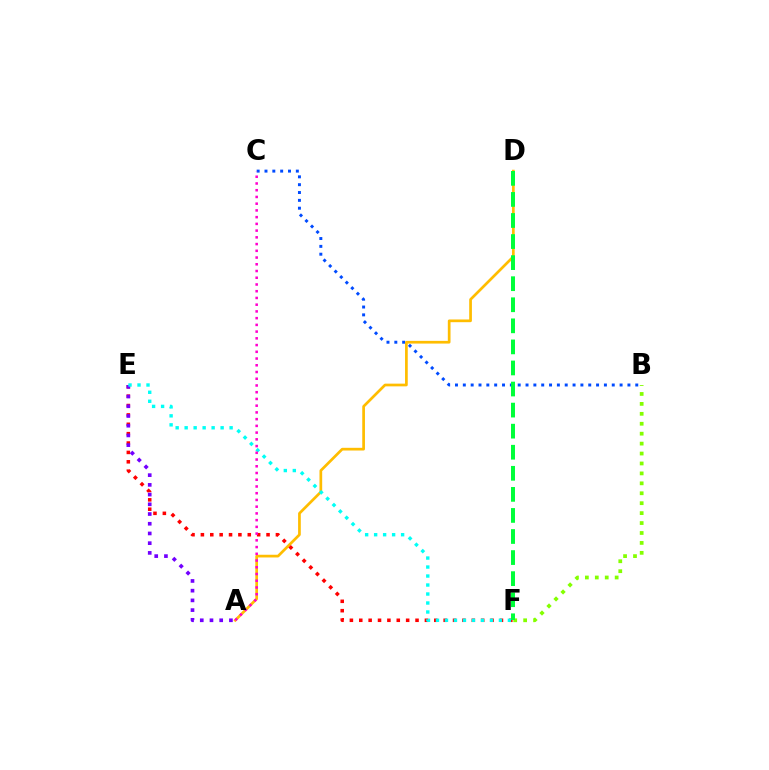{('B', 'F'): [{'color': '#84ff00', 'line_style': 'dotted', 'thickness': 2.7}], ('B', 'C'): [{'color': '#004bff', 'line_style': 'dotted', 'thickness': 2.13}], ('A', 'D'): [{'color': '#ffbd00', 'line_style': 'solid', 'thickness': 1.95}], ('E', 'F'): [{'color': '#ff0000', 'line_style': 'dotted', 'thickness': 2.55}, {'color': '#00fff6', 'line_style': 'dotted', 'thickness': 2.44}], ('A', 'E'): [{'color': '#7200ff', 'line_style': 'dotted', 'thickness': 2.64}], ('D', 'F'): [{'color': '#00ff39', 'line_style': 'dashed', 'thickness': 2.86}], ('A', 'C'): [{'color': '#ff00cf', 'line_style': 'dotted', 'thickness': 1.83}]}